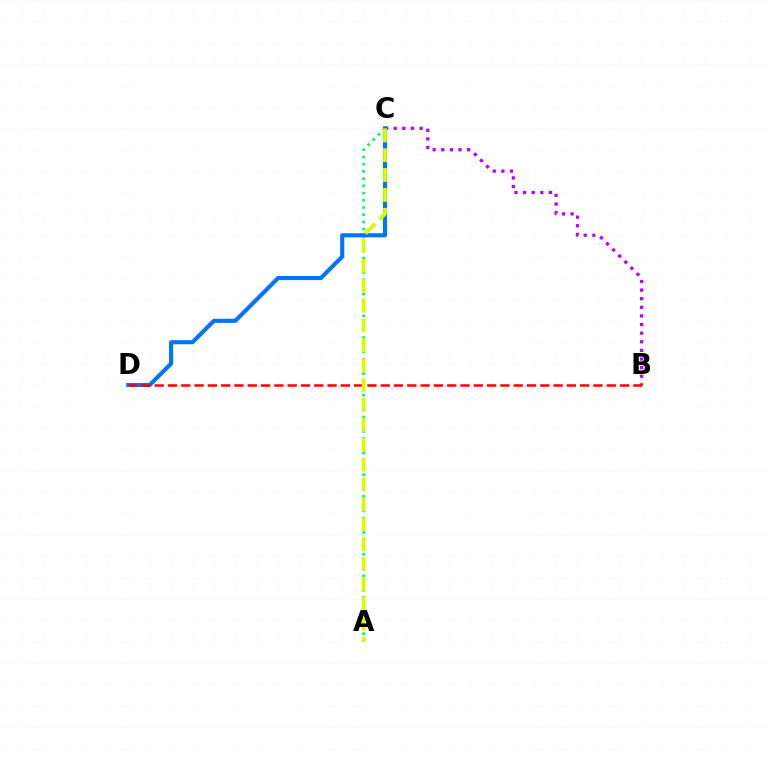{('B', 'C'): [{'color': '#b900ff', 'line_style': 'dotted', 'thickness': 2.34}], ('A', 'C'): [{'color': '#00ff5c', 'line_style': 'dotted', 'thickness': 1.96}, {'color': '#d1ff00', 'line_style': 'dashed', 'thickness': 2.7}], ('C', 'D'): [{'color': '#0074ff', 'line_style': 'solid', 'thickness': 2.96}], ('B', 'D'): [{'color': '#ff0000', 'line_style': 'dashed', 'thickness': 1.81}]}